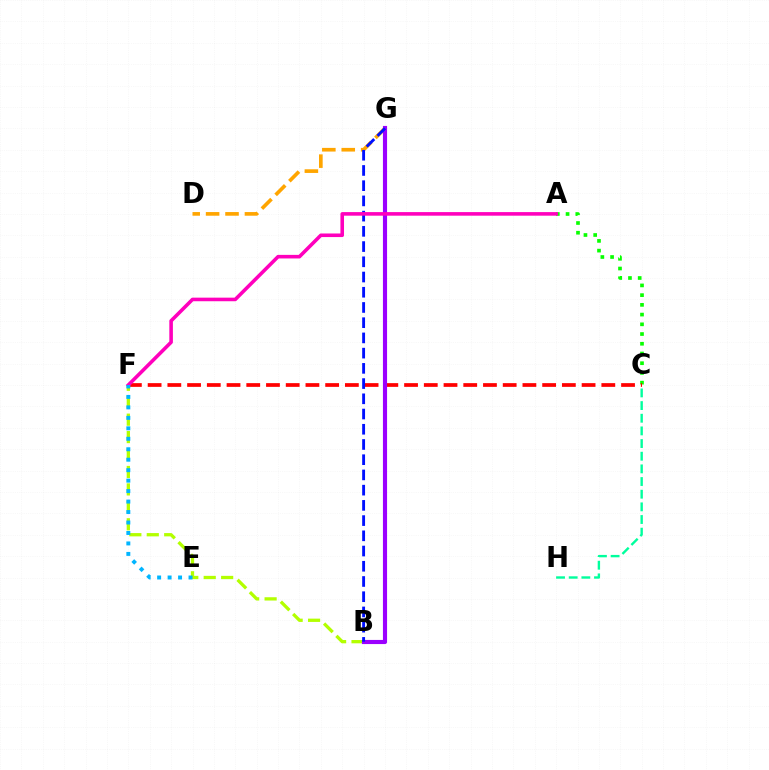{('A', 'C'): [{'color': '#08ff00', 'line_style': 'dotted', 'thickness': 2.64}], ('B', 'F'): [{'color': '#b3ff00', 'line_style': 'dashed', 'thickness': 2.37}], ('C', 'F'): [{'color': '#ff0000', 'line_style': 'dashed', 'thickness': 2.68}], ('D', 'G'): [{'color': '#ffa500', 'line_style': 'dashed', 'thickness': 2.64}], ('B', 'G'): [{'color': '#9b00ff', 'line_style': 'solid', 'thickness': 2.98}, {'color': '#0010ff', 'line_style': 'dashed', 'thickness': 2.07}], ('A', 'F'): [{'color': '#ff00bd', 'line_style': 'solid', 'thickness': 2.58}], ('C', 'H'): [{'color': '#00ff9d', 'line_style': 'dashed', 'thickness': 1.72}], ('E', 'F'): [{'color': '#00b5ff', 'line_style': 'dotted', 'thickness': 2.84}]}